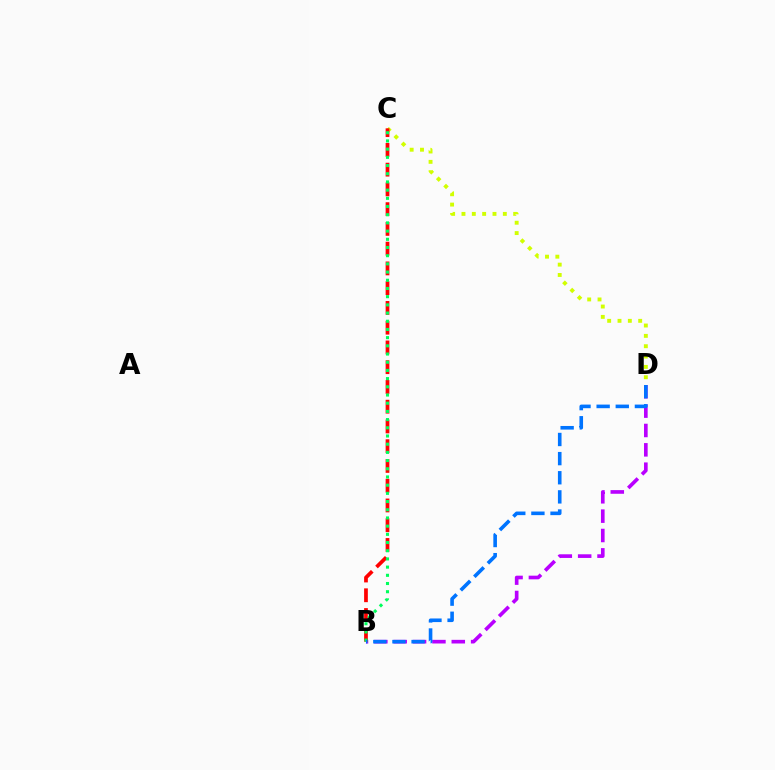{('C', 'D'): [{'color': '#d1ff00', 'line_style': 'dotted', 'thickness': 2.81}], ('B', 'D'): [{'color': '#b900ff', 'line_style': 'dashed', 'thickness': 2.63}, {'color': '#0074ff', 'line_style': 'dashed', 'thickness': 2.6}], ('B', 'C'): [{'color': '#ff0000', 'line_style': 'dashed', 'thickness': 2.68}, {'color': '#00ff5c', 'line_style': 'dotted', 'thickness': 2.23}]}